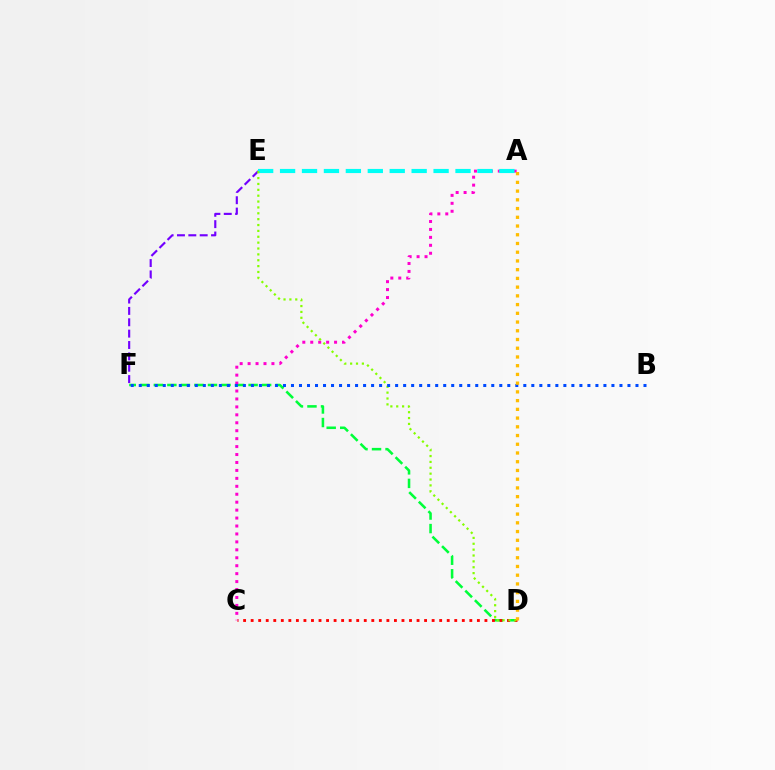{('D', 'F'): [{'color': '#00ff39', 'line_style': 'dashed', 'thickness': 1.84}], ('C', 'D'): [{'color': '#ff0000', 'line_style': 'dotted', 'thickness': 2.05}], ('E', 'F'): [{'color': '#7200ff', 'line_style': 'dashed', 'thickness': 1.54}], ('A', 'C'): [{'color': '#ff00cf', 'line_style': 'dotted', 'thickness': 2.16}], ('A', 'E'): [{'color': '#00fff6', 'line_style': 'dashed', 'thickness': 2.98}], ('D', 'E'): [{'color': '#84ff00', 'line_style': 'dotted', 'thickness': 1.59}], ('B', 'F'): [{'color': '#004bff', 'line_style': 'dotted', 'thickness': 2.18}], ('A', 'D'): [{'color': '#ffbd00', 'line_style': 'dotted', 'thickness': 2.37}]}